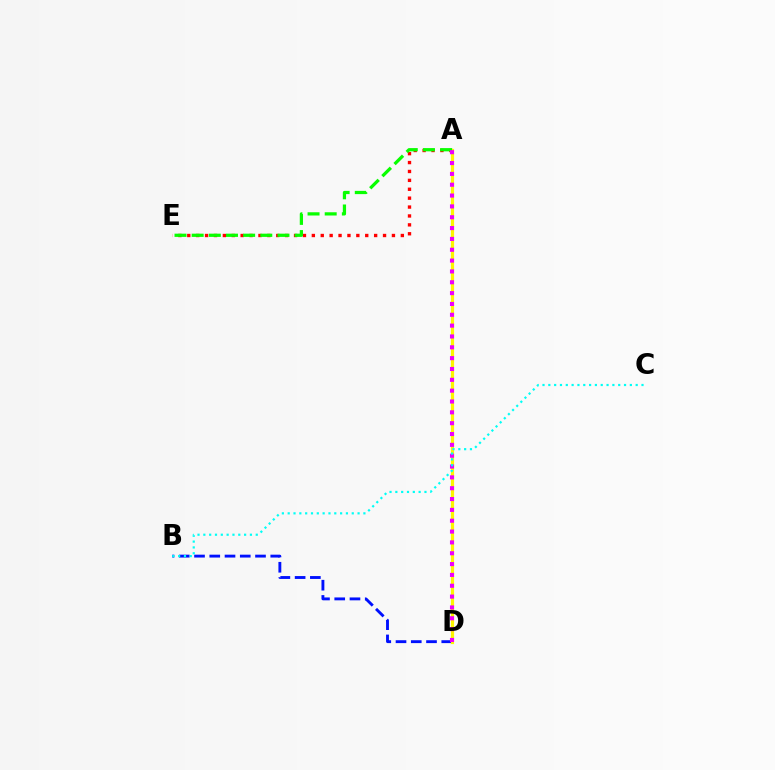{('A', 'E'): [{'color': '#ff0000', 'line_style': 'dotted', 'thickness': 2.42}, {'color': '#08ff00', 'line_style': 'dashed', 'thickness': 2.33}], ('B', 'D'): [{'color': '#0010ff', 'line_style': 'dashed', 'thickness': 2.07}], ('A', 'D'): [{'color': '#fcf500', 'line_style': 'solid', 'thickness': 2.3}, {'color': '#ee00ff', 'line_style': 'dotted', 'thickness': 2.94}], ('B', 'C'): [{'color': '#00fff6', 'line_style': 'dotted', 'thickness': 1.58}]}